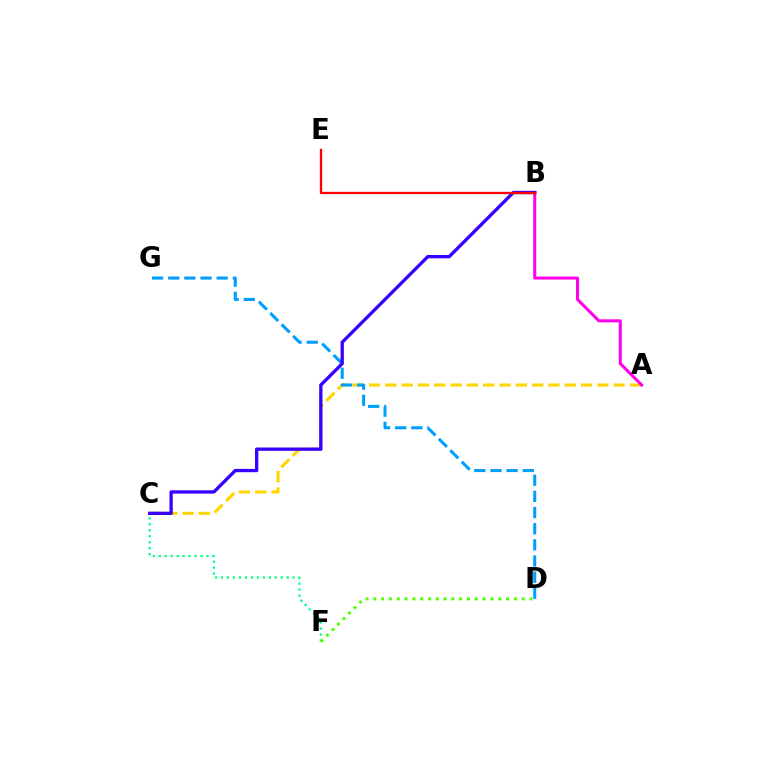{('C', 'F'): [{'color': '#00ff86', 'line_style': 'dotted', 'thickness': 1.62}], ('A', 'C'): [{'color': '#ffd500', 'line_style': 'dashed', 'thickness': 2.22}], ('A', 'B'): [{'color': '#ff00ed', 'line_style': 'solid', 'thickness': 2.19}], ('D', 'G'): [{'color': '#009eff', 'line_style': 'dashed', 'thickness': 2.19}], ('D', 'F'): [{'color': '#4fff00', 'line_style': 'dotted', 'thickness': 2.12}], ('B', 'C'): [{'color': '#3700ff', 'line_style': 'solid', 'thickness': 2.38}], ('B', 'E'): [{'color': '#ff0000', 'line_style': 'solid', 'thickness': 1.67}]}